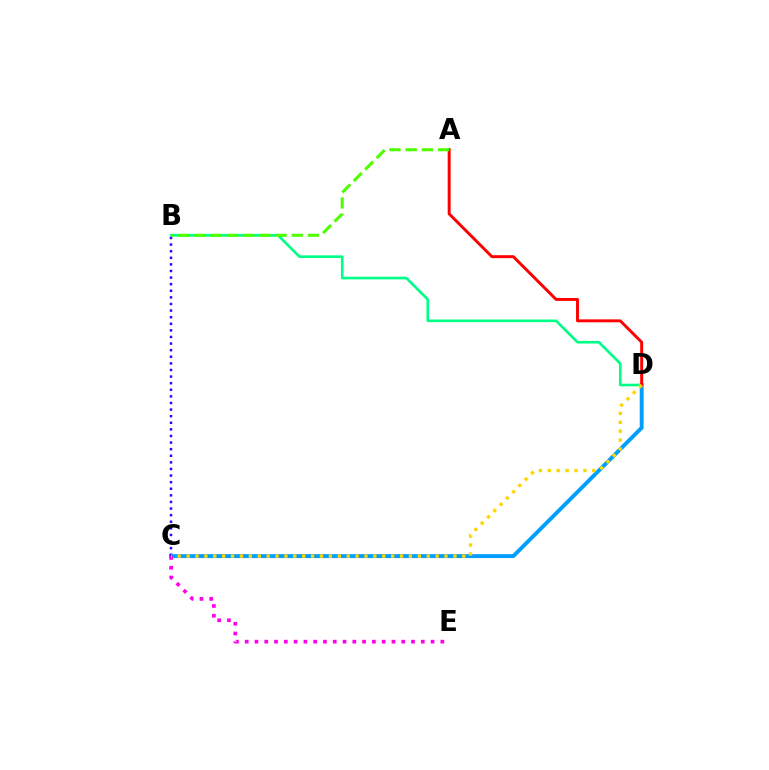{('C', 'D'): [{'color': '#009eff', 'line_style': 'solid', 'thickness': 2.81}, {'color': '#ffd500', 'line_style': 'dotted', 'thickness': 2.42}], ('B', 'D'): [{'color': '#00ff86', 'line_style': 'solid', 'thickness': 1.9}], ('B', 'C'): [{'color': '#3700ff', 'line_style': 'dotted', 'thickness': 1.79}], ('C', 'E'): [{'color': '#ff00ed', 'line_style': 'dotted', 'thickness': 2.66}], ('A', 'D'): [{'color': '#ff0000', 'line_style': 'solid', 'thickness': 2.12}], ('A', 'B'): [{'color': '#4fff00', 'line_style': 'dashed', 'thickness': 2.2}]}